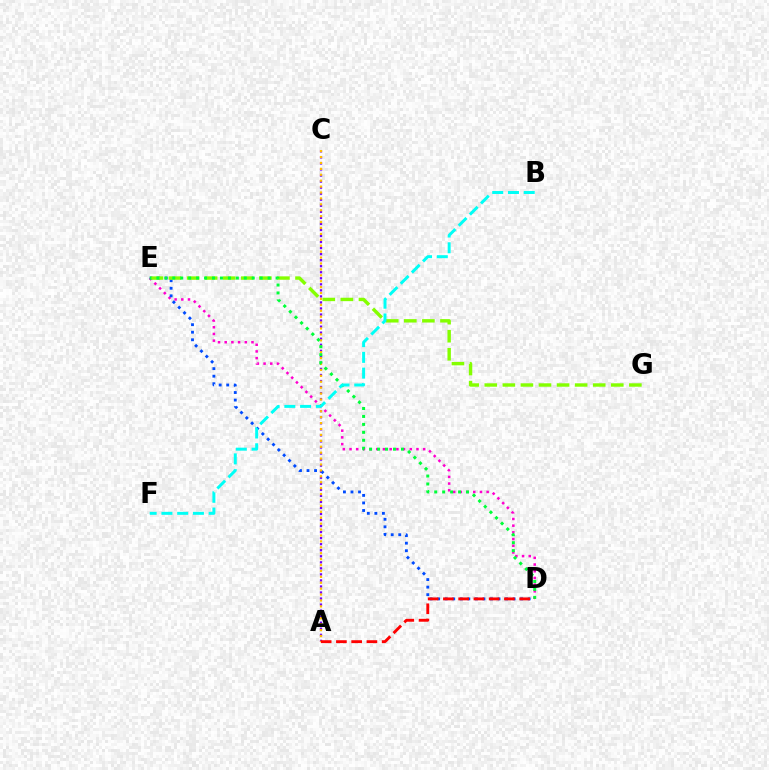{('D', 'E'): [{'color': '#ff00cf', 'line_style': 'dotted', 'thickness': 1.82}, {'color': '#004bff', 'line_style': 'dotted', 'thickness': 2.05}, {'color': '#00ff39', 'line_style': 'dotted', 'thickness': 2.16}], ('A', 'C'): [{'color': '#7200ff', 'line_style': 'dotted', 'thickness': 1.64}, {'color': '#ffbd00', 'line_style': 'dotted', 'thickness': 1.61}], ('E', 'G'): [{'color': '#84ff00', 'line_style': 'dashed', 'thickness': 2.46}], ('A', 'D'): [{'color': '#ff0000', 'line_style': 'dashed', 'thickness': 2.07}], ('B', 'F'): [{'color': '#00fff6', 'line_style': 'dashed', 'thickness': 2.14}]}